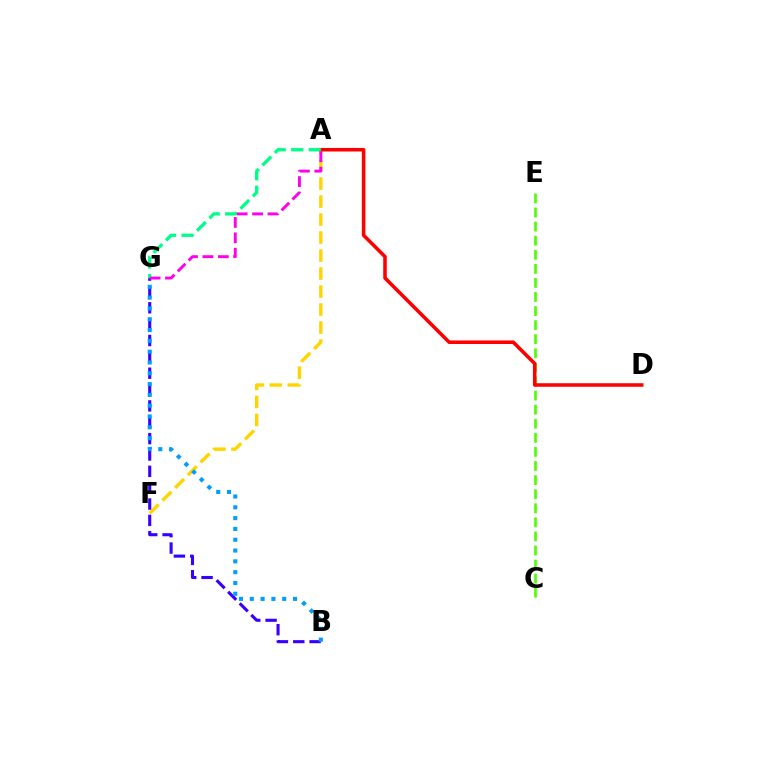{('C', 'E'): [{'color': '#4fff00', 'line_style': 'dashed', 'thickness': 1.91}], ('A', 'F'): [{'color': '#ffd500', 'line_style': 'dashed', 'thickness': 2.44}], ('A', 'D'): [{'color': '#ff0000', 'line_style': 'solid', 'thickness': 2.56}], ('B', 'G'): [{'color': '#3700ff', 'line_style': 'dashed', 'thickness': 2.22}, {'color': '#009eff', 'line_style': 'dotted', 'thickness': 2.94}], ('A', 'G'): [{'color': '#00ff86', 'line_style': 'dashed', 'thickness': 2.38}, {'color': '#ff00ed', 'line_style': 'dashed', 'thickness': 2.09}]}